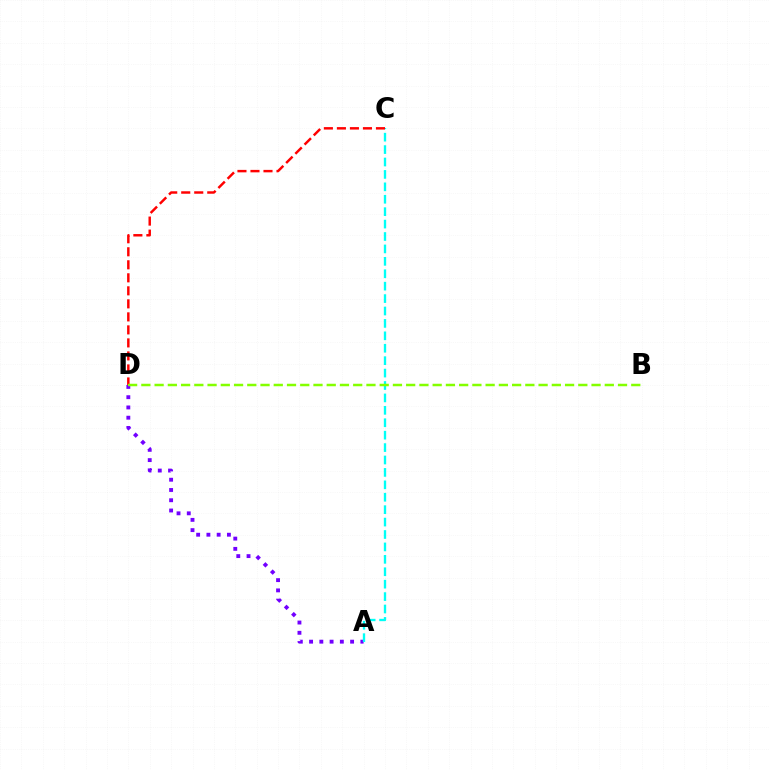{('A', 'D'): [{'color': '#7200ff', 'line_style': 'dotted', 'thickness': 2.79}], ('A', 'C'): [{'color': '#00fff6', 'line_style': 'dashed', 'thickness': 1.69}], ('C', 'D'): [{'color': '#ff0000', 'line_style': 'dashed', 'thickness': 1.77}], ('B', 'D'): [{'color': '#84ff00', 'line_style': 'dashed', 'thickness': 1.8}]}